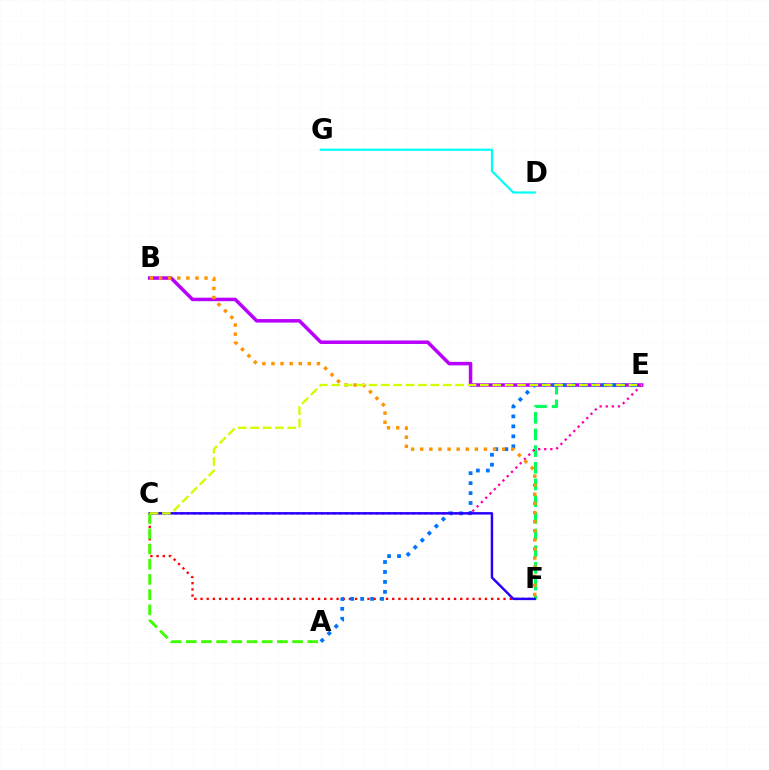{('E', 'F'): [{'color': '#00ff5c', 'line_style': 'dashed', 'thickness': 2.27}], ('C', 'F'): [{'color': '#ff0000', 'line_style': 'dotted', 'thickness': 1.68}, {'color': '#2500ff', 'line_style': 'solid', 'thickness': 1.76}], ('B', 'E'): [{'color': '#b900ff', 'line_style': 'solid', 'thickness': 2.53}], ('C', 'E'): [{'color': '#ff00ac', 'line_style': 'dotted', 'thickness': 1.66}, {'color': '#d1ff00', 'line_style': 'dashed', 'thickness': 1.68}], ('D', 'G'): [{'color': '#00fff6', 'line_style': 'solid', 'thickness': 1.57}], ('A', 'E'): [{'color': '#0074ff', 'line_style': 'dotted', 'thickness': 2.7}], ('B', 'F'): [{'color': '#ff9400', 'line_style': 'dotted', 'thickness': 2.47}], ('A', 'C'): [{'color': '#3dff00', 'line_style': 'dashed', 'thickness': 2.06}]}